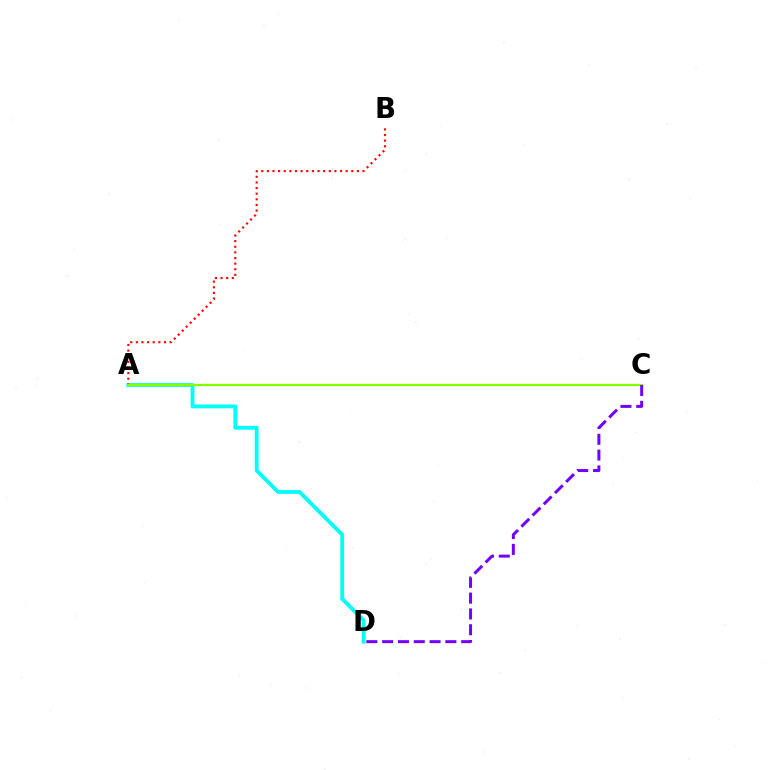{('A', 'D'): [{'color': '#00fff6', 'line_style': 'solid', 'thickness': 2.76}], ('A', 'B'): [{'color': '#ff0000', 'line_style': 'dotted', 'thickness': 1.53}], ('A', 'C'): [{'color': '#84ff00', 'line_style': 'solid', 'thickness': 1.65}], ('C', 'D'): [{'color': '#7200ff', 'line_style': 'dashed', 'thickness': 2.15}]}